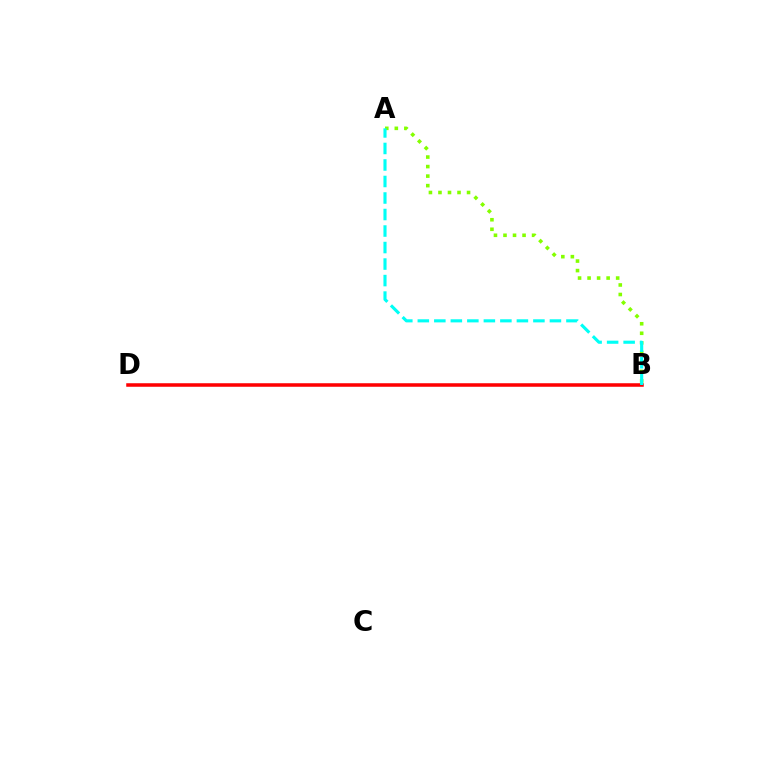{('A', 'B'): [{'color': '#84ff00', 'line_style': 'dotted', 'thickness': 2.59}, {'color': '#00fff6', 'line_style': 'dashed', 'thickness': 2.24}], ('B', 'D'): [{'color': '#7200ff', 'line_style': 'solid', 'thickness': 1.51}, {'color': '#ff0000', 'line_style': 'solid', 'thickness': 2.52}]}